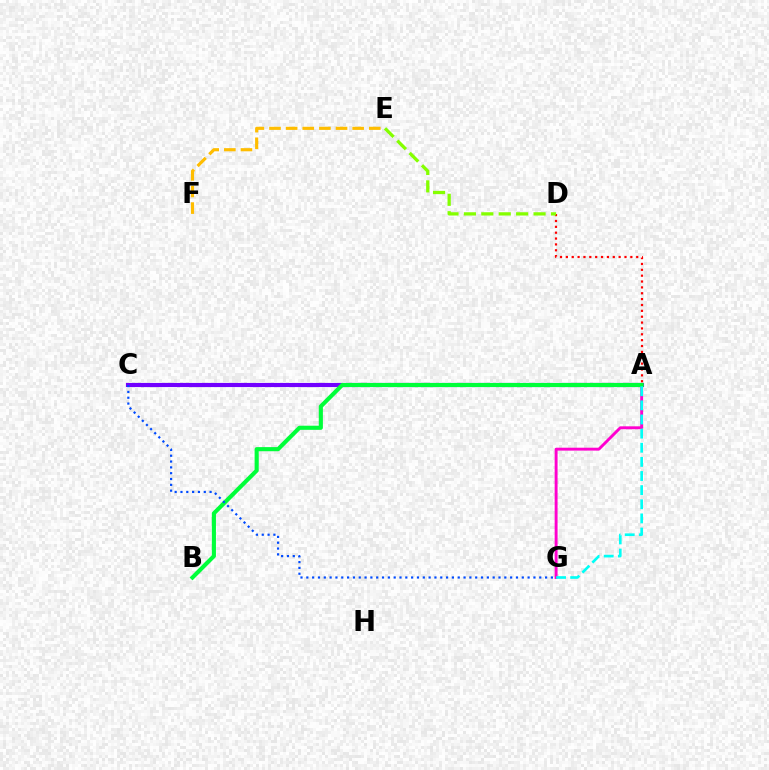{('A', 'G'): [{'color': '#ff00cf', 'line_style': 'solid', 'thickness': 2.1}, {'color': '#00fff6', 'line_style': 'dashed', 'thickness': 1.92}], ('A', 'D'): [{'color': '#ff0000', 'line_style': 'dotted', 'thickness': 1.59}], ('A', 'C'): [{'color': '#7200ff', 'line_style': 'solid', 'thickness': 2.98}], ('E', 'F'): [{'color': '#ffbd00', 'line_style': 'dashed', 'thickness': 2.26}], ('D', 'E'): [{'color': '#84ff00', 'line_style': 'dashed', 'thickness': 2.37}], ('A', 'B'): [{'color': '#00ff39', 'line_style': 'solid', 'thickness': 2.97}], ('C', 'G'): [{'color': '#004bff', 'line_style': 'dotted', 'thickness': 1.58}]}